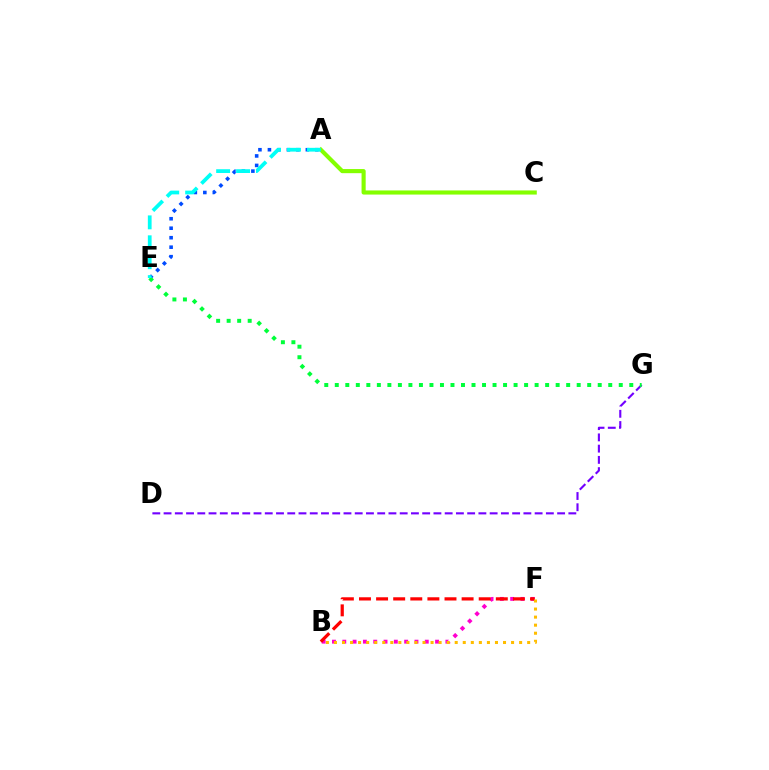{('A', 'C'): [{'color': '#84ff00', 'line_style': 'solid', 'thickness': 2.97}], ('B', 'F'): [{'color': '#ff00cf', 'line_style': 'dotted', 'thickness': 2.8}, {'color': '#ff0000', 'line_style': 'dashed', 'thickness': 2.32}, {'color': '#ffbd00', 'line_style': 'dotted', 'thickness': 2.19}], ('D', 'G'): [{'color': '#7200ff', 'line_style': 'dashed', 'thickness': 1.53}], ('A', 'E'): [{'color': '#004bff', 'line_style': 'dotted', 'thickness': 2.58}, {'color': '#00fff6', 'line_style': 'dashed', 'thickness': 2.71}], ('E', 'G'): [{'color': '#00ff39', 'line_style': 'dotted', 'thickness': 2.86}]}